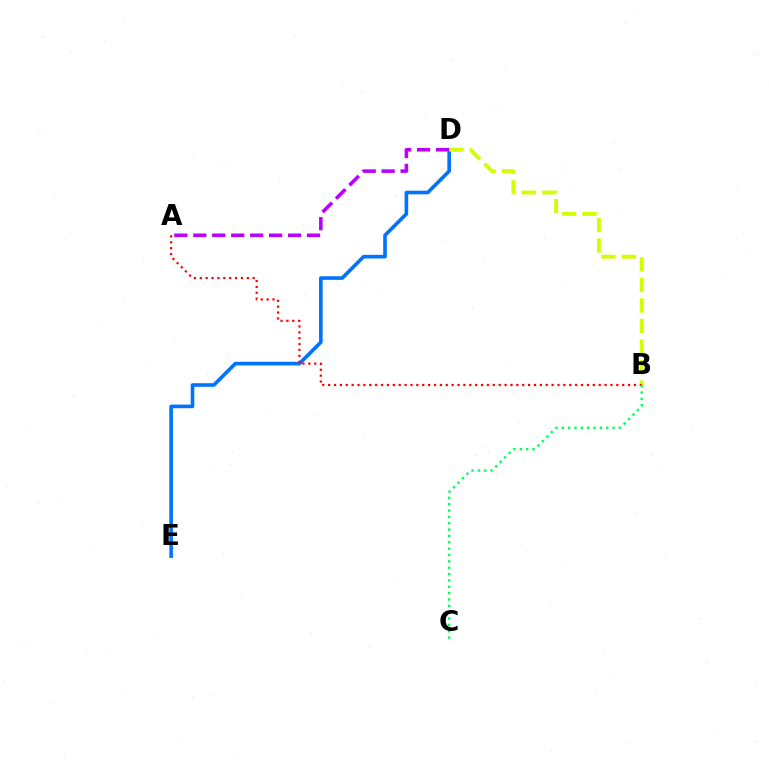{('D', 'E'): [{'color': '#0074ff', 'line_style': 'solid', 'thickness': 2.61}], ('A', 'D'): [{'color': '#b900ff', 'line_style': 'dashed', 'thickness': 2.57}], ('B', 'D'): [{'color': '#d1ff00', 'line_style': 'dashed', 'thickness': 2.79}], ('A', 'B'): [{'color': '#ff0000', 'line_style': 'dotted', 'thickness': 1.6}], ('B', 'C'): [{'color': '#00ff5c', 'line_style': 'dotted', 'thickness': 1.73}]}